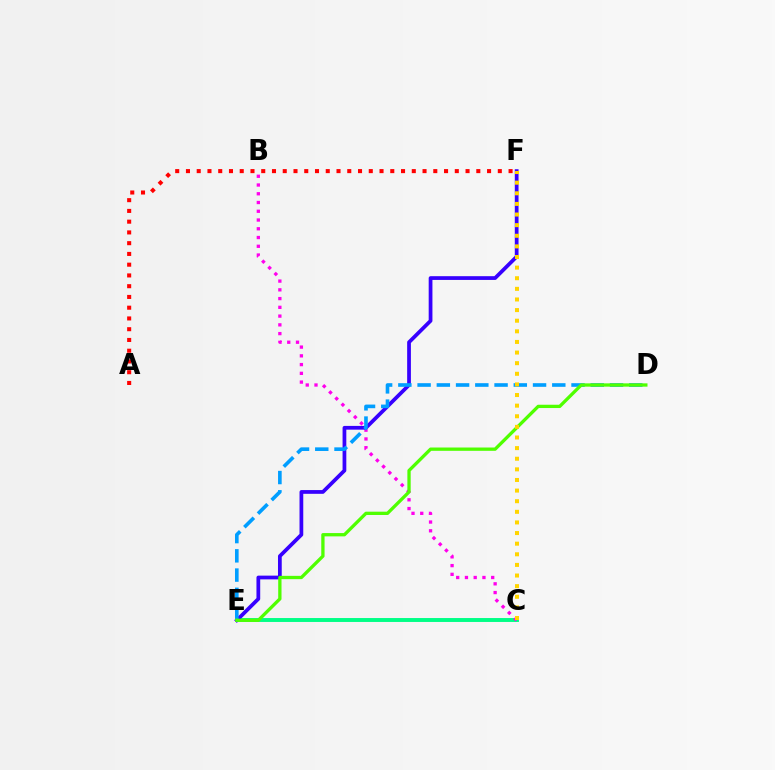{('C', 'E'): [{'color': '#00ff86', 'line_style': 'solid', 'thickness': 2.82}], ('B', 'C'): [{'color': '#ff00ed', 'line_style': 'dotted', 'thickness': 2.38}], ('E', 'F'): [{'color': '#3700ff', 'line_style': 'solid', 'thickness': 2.7}], ('D', 'E'): [{'color': '#009eff', 'line_style': 'dashed', 'thickness': 2.61}, {'color': '#4fff00', 'line_style': 'solid', 'thickness': 2.38}], ('A', 'F'): [{'color': '#ff0000', 'line_style': 'dotted', 'thickness': 2.92}], ('C', 'F'): [{'color': '#ffd500', 'line_style': 'dotted', 'thickness': 2.88}]}